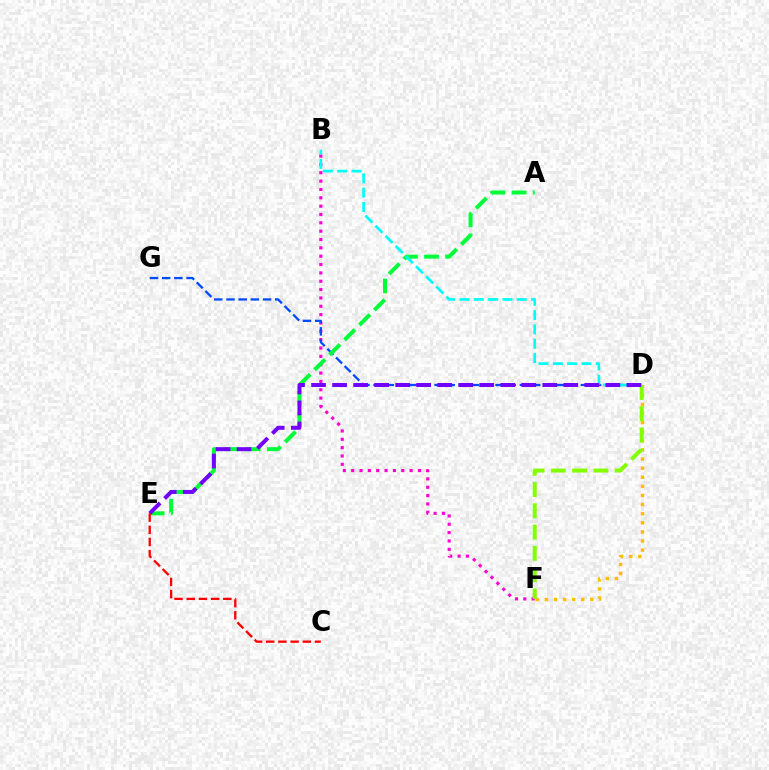{('B', 'F'): [{'color': '#ff00cf', 'line_style': 'dotted', 'thickness': 2.27}], ('D', 'G'): [{'color': '#004bff', 'line_style': 'dashed', 'thickness': 1.66}], ('A', 'E'): [{'color': '#00ff39', 'line_style': 'dashed', 'thickness': 2.87}], ('D', 'F'): [{'color': '#ffbd00', 'line_style': 'dotted', 'thickness': 2.47}, {'color': '#84ff00', 'line_style': 'dashed', 'thickness': 2.89}], ('B', 'D'): [{'color': '#00fff6', 'line_style': 'dashed', 'thickness': 1.95}], ('D', 'E'): [{'color': '#7200ff', 'line_style': 'dashed', 'thickness': 2.86}], ('C', 'E'): [{'color': '#ff0000', 'line_style': 'dashed', 'thickness': 1.66}]}